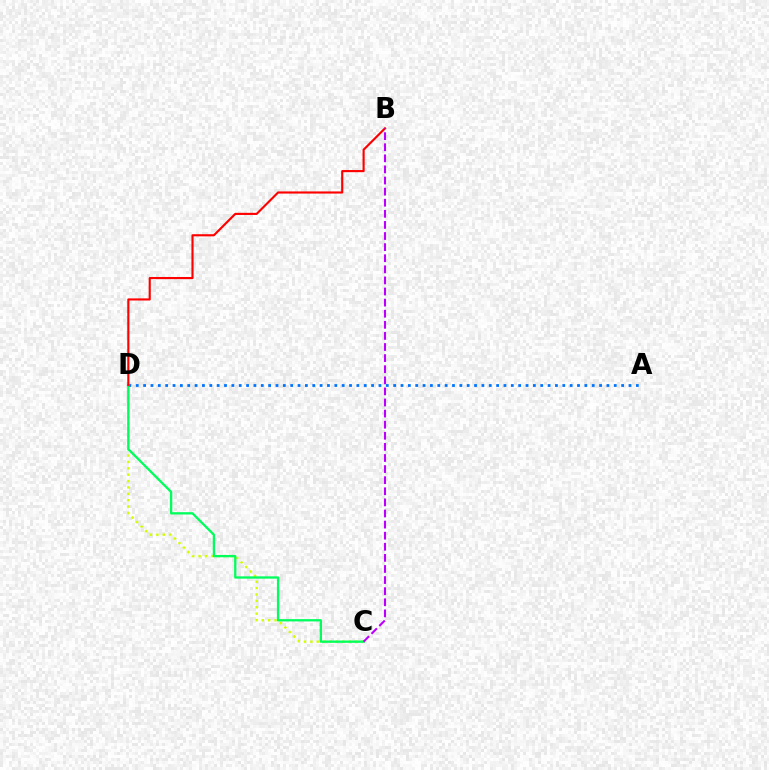{('C', 'D'): [{'color': '#d1ff00', 'line_style': 'dotted', 'thickness': 1.73}, {'color': '#00ff5c', 'line_style': 'solid', 'thickness': 1.66}], ('A', 'D'): [{'color': '#0074ff', 'line_style': 'dotted', 'thickness': 2.0}], ('B', 'D'): [{'color': '#ff0000', 'line_style': 'solid', 'thickness': 1.54}], ('B', 'C'): [{'color': '#b900ff', 'line_style': 'dashed', 'thickness': 1.51}]}